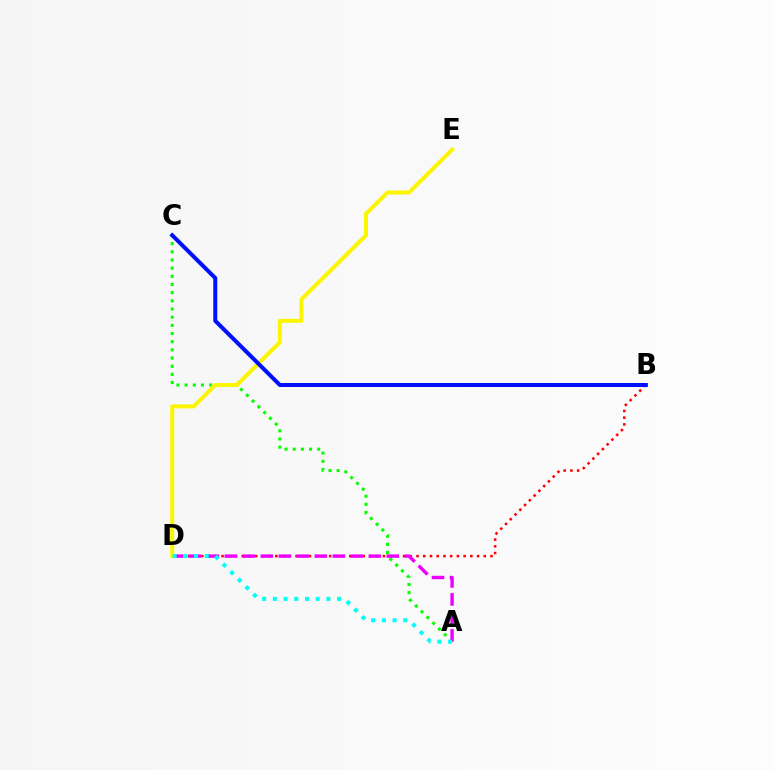{('B', 'D'): [{'color': '#ff0000', 'line_style': 'dotted', 'thickness': 1.83}], ('A', 'C'): [{'color': '#08ff00', 'line_style': 'dotted', 'thickness': 2.22}], ('A', 'D'): [{'color': '#ee00ff', 'line_style': 'dashed', 'thickness': 2.44}, {'color': '#00fff6', 'line_style': 'dotted', 'thickness': 2.91}], ('D', 'E'): [{'color': '#fcf500', 'line_style': 'solid', 'thickness': 2.88}], ('B', 'C'): [{'color': '#0010ff', 'line_style': 'solid', 'thickness': 2.89}]}